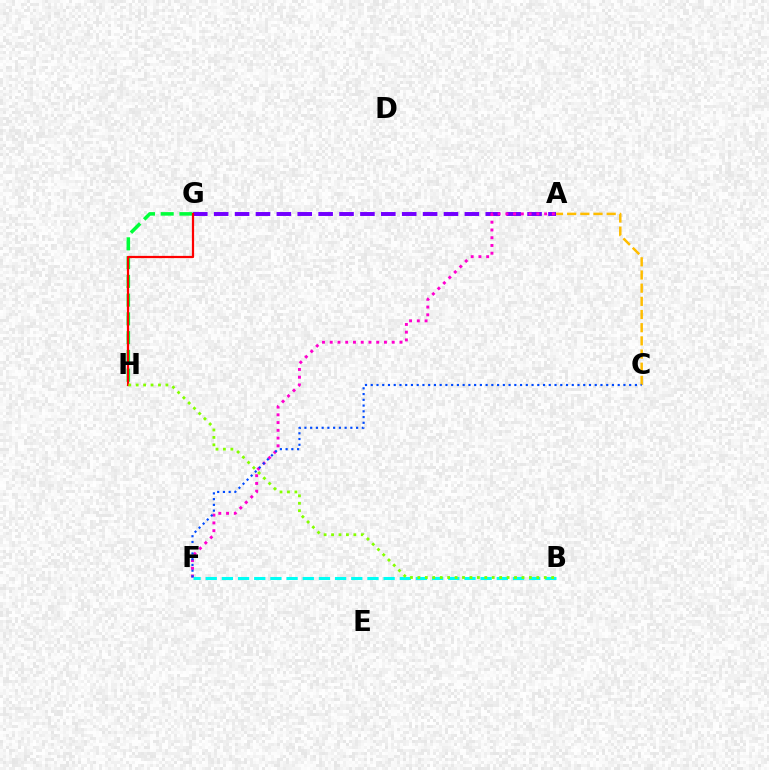{('A', 'G'): [{'color': '#7200ff', 'line_style': 'dashed', 'thickness': 2.84}], ('A', 'F'): [{'color': '#ff00cf', 'line_style': 'dotted', 'thickness': 2.1}], ('G', 'H'): [{'color': '#00ff39', 'line_style': 'dashed', 'thickness': 2.55}, {'color': '#ff0000', 'line_style': 'solid', 'thickness': 1.6}], ('B', 'F'): [{'color': '#00fff6', 'line_style': 'dashed', 'thickness': 2.2}], ('B', 'H'): [{'color': '#84ff00', 'line_style': 'dotted', 'thickness': 2.02}], ('A', 'C'): [{'color': '#ffbd00', 'line_style': 'dashed', 'thickness': 1.79}], ('C', 'F'): [{'color': '#004bff', 'line_style': 'dotted', 'thickness': 1.56}]}